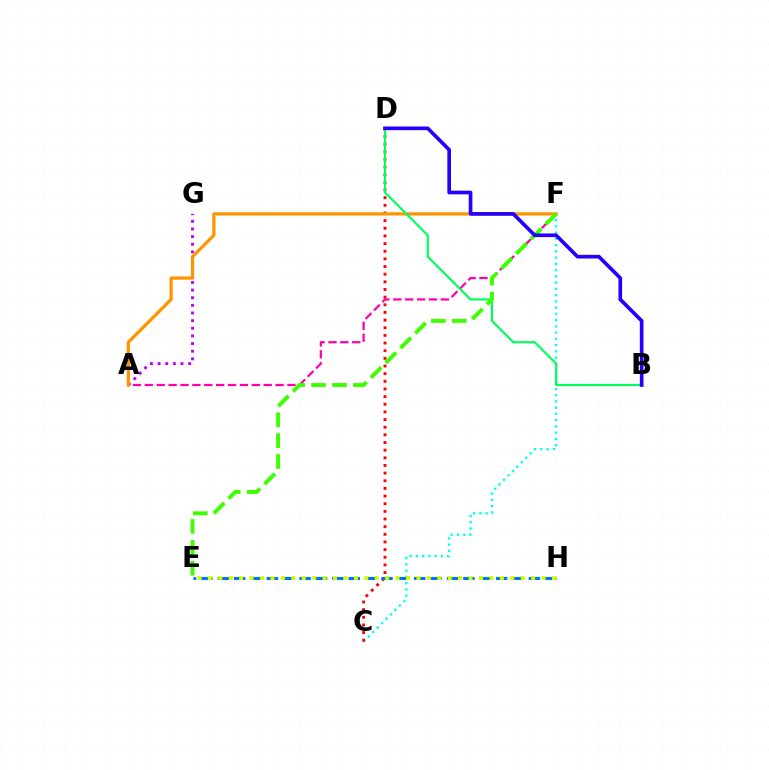{('C', 'F'): [{'color': '#00fff6', 'line_style': 'dotted', 'thickness': 1.7}], ('A', 'G'): [{'color': '#b900ff', 'line_style': 'dotted', 'thickness': 2.08}], ('C', 'D'): [{'color': '#ff0000', 'line_style': 'dotted', 'thickness': 2.08}], ('A', 'F'): [{'color': '#ff00ac', 'line_style': 'dashed', 'thickness': 1.61}, {'color': '#ff9400', 'line_style': 'solid', 'thickness': 2.34}], ('B', 'D'): [{'color': '#00ff5c', 'line_style': 'solid', 'thickness': 1.57}, {'color': '#2500ff', 'line_style': 'solid', 'thickness': 2.64}], ('E', 'H'): [{'color': '#0074ff', 'line_style': 'dashed', 'thickness': 2.22}, {'color': '#d1ff00', 'line_style': 'dotted', 'thickness': 2.83}], ('E', 'F'): [{'color': '#3dff00', 'line_style': 'dashed', 'thickness': 2.84}]}